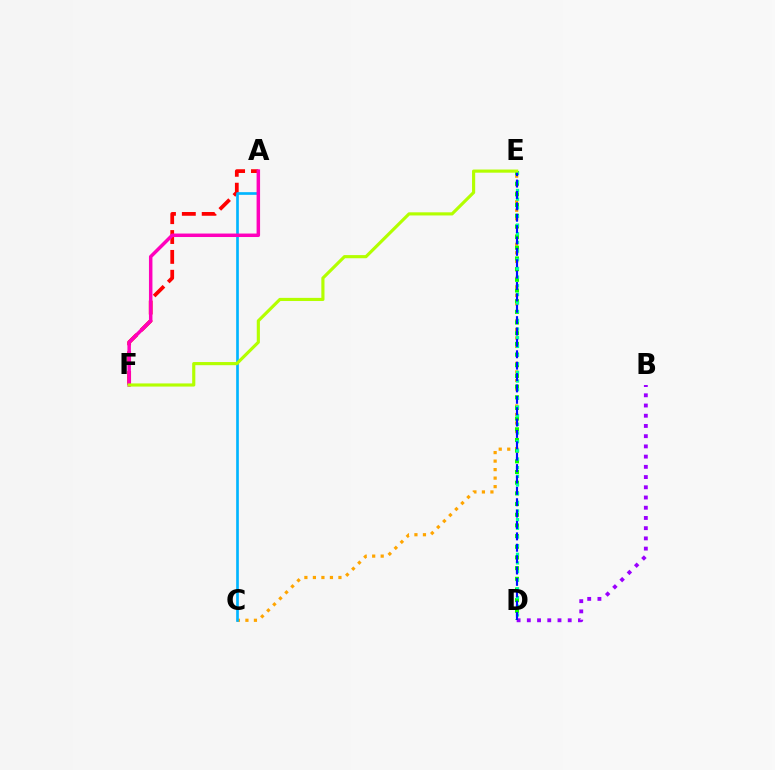{('C', 'E'): [{'color': '#ffa500', 'line_style': 'dotted', 'thickness': 2.31}], ('A', 'F'): [{'color': '#ff0000', 'line_style': 'dashed', 'thickness': 2.7}, {'color': '#ff00bd', 'line_style': 'solid', 'thickness': 2.51}], ('D', 'E'): [{'color': '#08ff00', 'line_style': 'dotted', 'thickness': 2.9}, {'color': '#00ff9d', 'line_style': 'dotted', 'thickness': 2.35}, {'color': '#0010ff', 'line_style': 'dashed', 'thickness': 1.55}], ('A', 'C'): [{'color': '#00b5ff', 'line_style': 'solid', 'thickness': 1.92}], ('B', 'D'): [{'color': '#9b00ff', 'line_style': 'dotted', 'thickness': 2.78}], ('E', 'F'): [{'color': '#b3ff00', 'line_style': 'solid', 'thickness': 2.26}]}